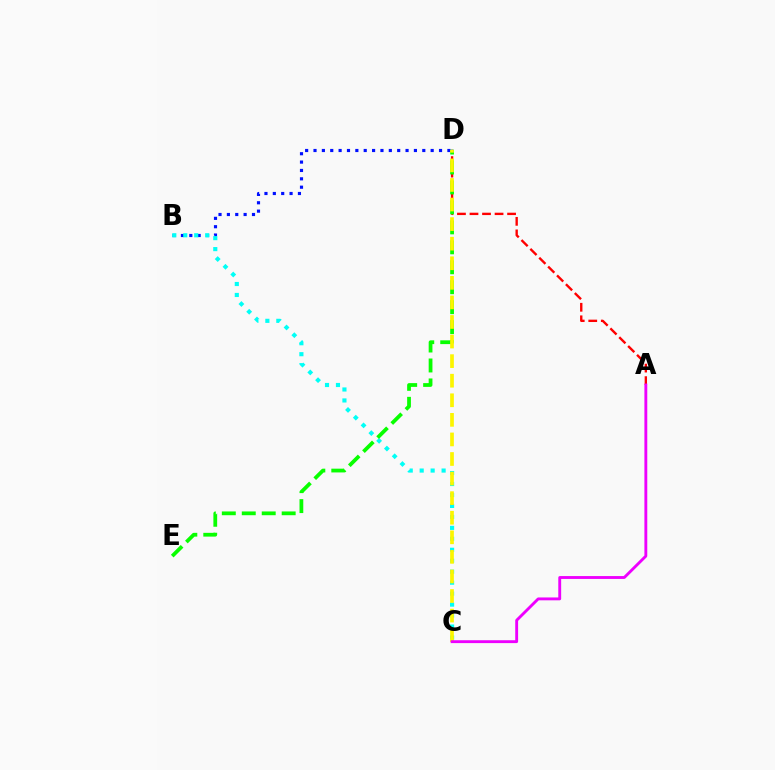{('A', 'D'): [{'color': '#ff0000', 'line_style': 'dashed', 'thickness': 1.7}], ('B', 'D'): [{'color': '#0010ff', 'line_style': 'dotted', 'thickness': 2.27}], ('B', 'C'): [{'color': '#00fff6', 'line_style': 'dotted', 'thickness': 2.98}], ('D', 'E'): [{'color': '#08ff00', 'line_style': 'dashed', 'thickness': 2.71}], ('C', 'D'): [{'color': '#fcf500', 'line_style': 'dashed', 'thickness': 2.66}], ('A', 'C'): [{'color': '#ee00ff', 'line_style': 'solid', 'thickness': 2.07}]}